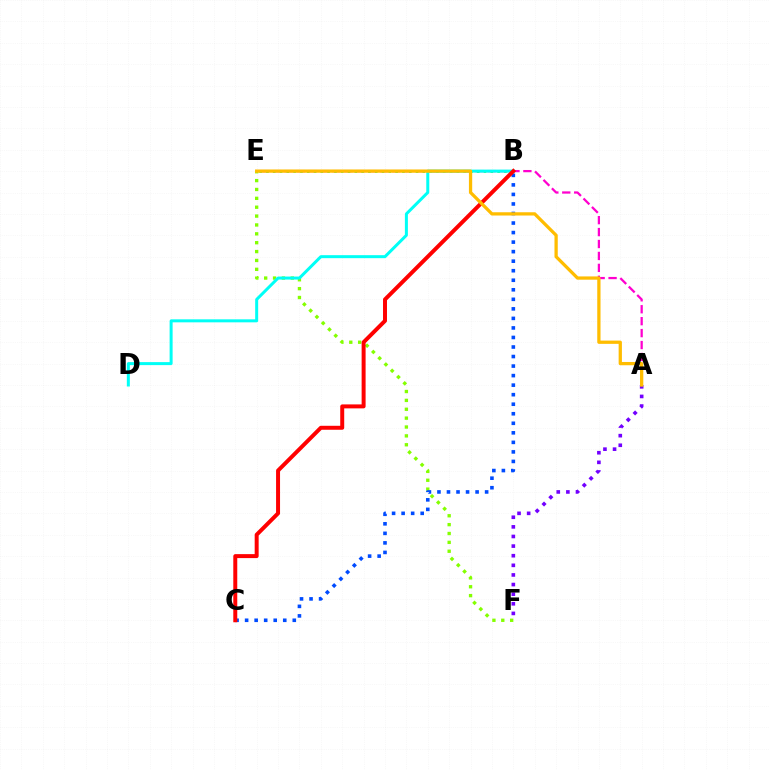{('E', 'F'): [{'color': '#84ff00', 'line_style': 'dotted', 'thickness': 2.41}], ('A', 'E'): [{'color': '#ff00cf', 'line_style': 'dashed', 'thickness': 1.62}, {'color': '#ffbd00', 'line_style': 'solid', 'thickness': 2.36}], ('A', 'F'): [{'color': '#7200ff', 'line_style': 'dotted', 'thickness': 2.61}], ('B', 'E'): [{'color': '#00ff39', 'line_style': 'dotted', 'thickness': 1.85}], ('B', 'D'): [{'color': '#00fff6', 'line_style': 'solid', 'thickness': 2.16}], ('B', 'C'): [{'color': '#004bff', 'line_style': 'dotted', 'thickness': 2.59}, {'color': '#ff0000', 'line_style': 'solid', 'thickness': 2.86}]}